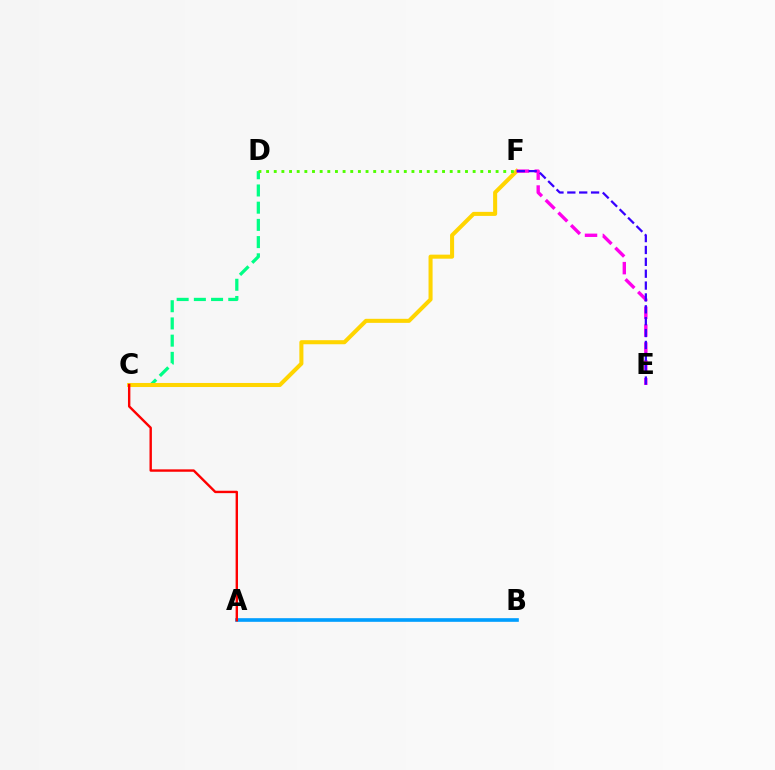{('C', 'D'): [{'color': '#00ff86', 'line_style': 'dashed', 'thickness': 2.34}], ('C', 'F'): [{'color': '#ffd500', 'line_style': 'solid', 'thickness': 2.92}], ('E', 'F'): [{'color': '#ff00ed', 'line_style': 'dashed', 'thickness': 2.43}, {'color': '#3700ff', 'line_style': 'dashed', 'thickness': 1.61}], ('A', 'B'): [{'color': '#009eff', 'line_style': 'solid', 'thickness': 2.62}], ('D', 'F'): [{'color': '#4fff00', 'line_style': 'dotted', 'thickness': 2.08}], ('A', 'C'): [{'color': '#ff0000', 'line_style': 'solid', 'thickness': 1.73}]}